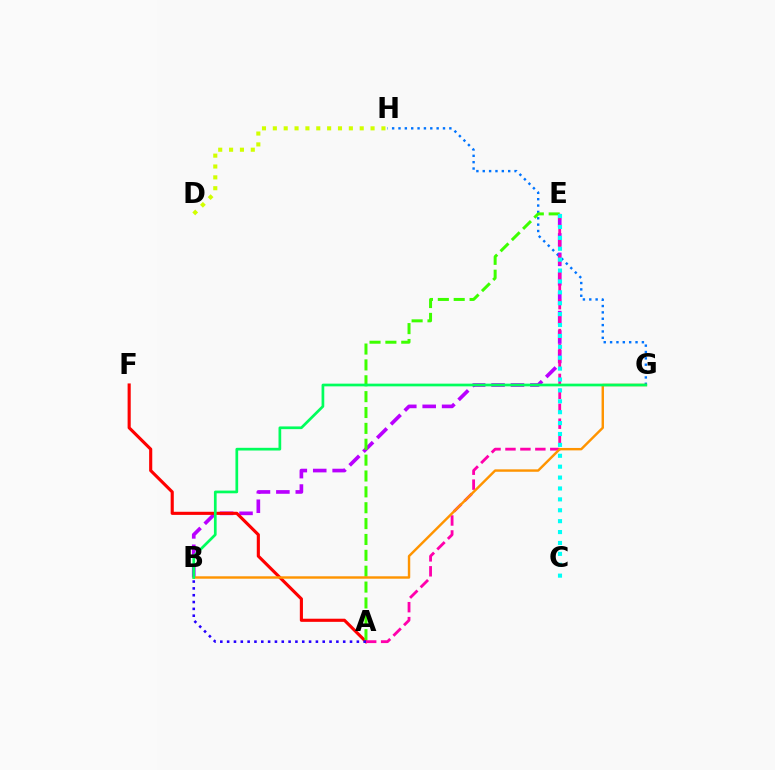{('B', 'E'): [{'color': '#b900ff', 'line_style': 'dashed', 'thickness': 2.64}], ('G', 'H'): [{'color': '#0074ff', 'line_style': 'dotted', 'thickness': 1.73}], ('A', 'F'): [{'color': '#ff0000', 'line_style': 'solid', 'thickness': 2.25}], ('A', 'E'): [{'color': '#3dff00', 'line_style': 'dashed', 'thickness': 2.16}, {'color': '#ff00ac', 'line_style': 'dashed', 'thickness': 2.03}], ('D', 'H'): [{'color': '#d1ff00', 'line_style': 'dotted', 'thickness': 2.95}], ('A', 'B'): [{'color': '#2500ff', 'line_style': 'dotted', 'thickness': 1.85}], ('C', 'E'): [{'color': '#00fff6', 'line_style': 'dotted', 'thickness': 2.96}], ('B', 'G'): [{'color': '#ff9400', 'line_style': 'solid', 'thickness': 1.74}, {'color': '#00ff5c', 'line_style': 'solid', 'thickness': 1.95}]}